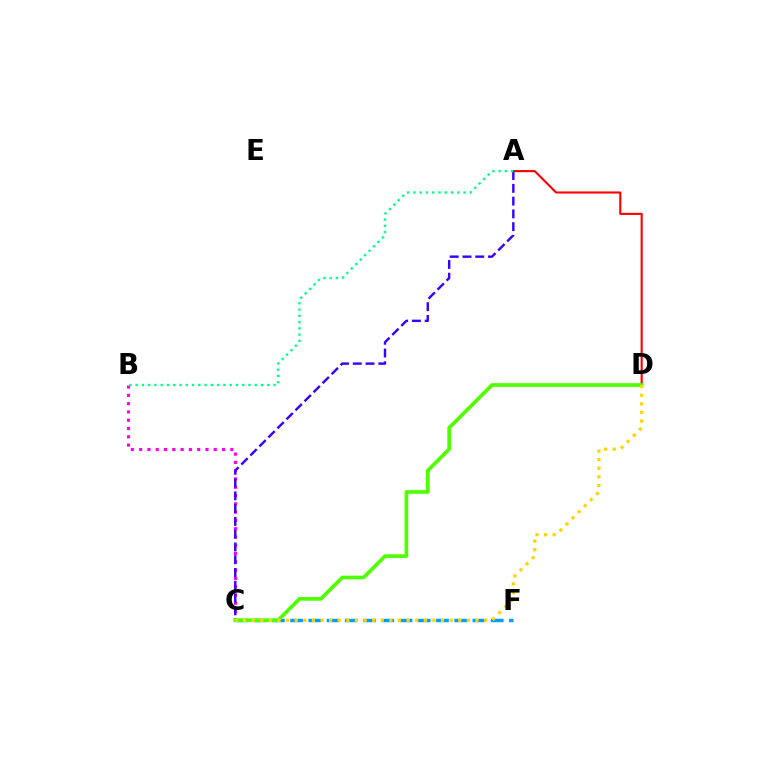{('A', 'D'): [{'color': '#ff0000', 'line_style': 'solid', 'thickness': 1.52}], ('B', 'C'): [{'color': '#ff00ed', 'line_style': 'dotted', 'thickness': 2.25}], ('A', 'C'): [{'color': '#3700ff', 'line_style': 'dashed', 'thickness': 1.74}], ('C', 'F'): [{'color': '#009eff', 'line_style': 'dashed', 'thickness': 2.48}], ('C', 'D'): [{'color': '#4fff00', 'line_style': 'solid', 'thickness': 2.66}, {'color': '#ffd500', 'line_style': 'dotted', 'thickness': 2.34}], ('A', 'B'): [{'color': '#00ff86', 'line_style': 'dotted', 'thickness': 1.7}]}